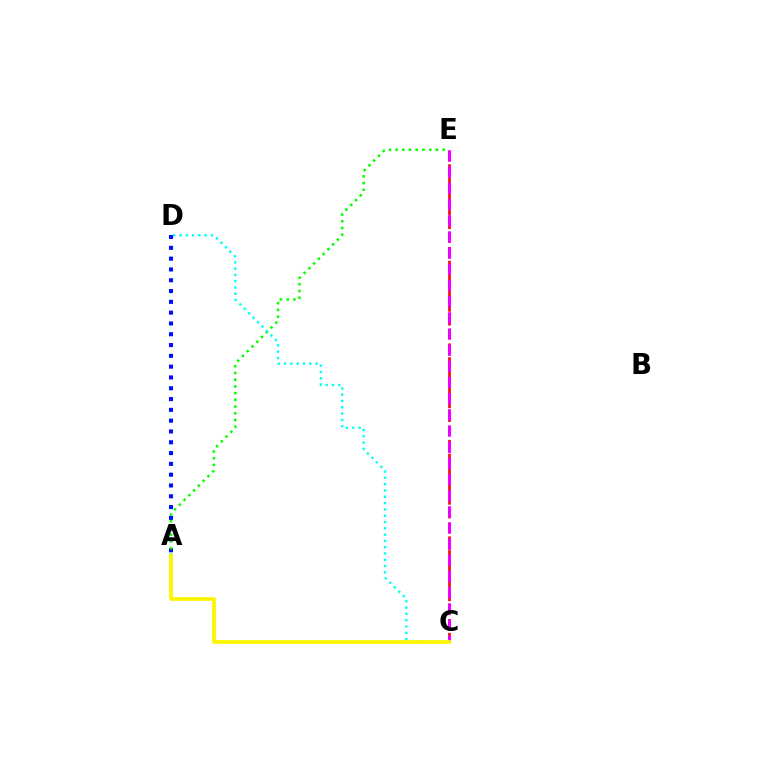{('C', 'E'): [{'color': '#ff0000', 'line_style': 'dashed', 'thickness': 1.87}, {'color': '#ee00ff', 'line_style': 'dashed', 'thickness': 2.2}], ('A', 'D'): [{'color': '#0010ff', 'line_style': 'dotted', 'thickness': 2.93}], ('A', 'E'): [{'color': '#08ff00', 'line_style': 'dotted', 'thickness': 1.83}], ('C', 'D'): [{'color': '#00fff6', 'line_style': 'dotted', 'thickness': 1.71}], ('A', 'C'): [{'color': '#fcf500', 'line_style': 'solid', 'thickness': 2.68}]}